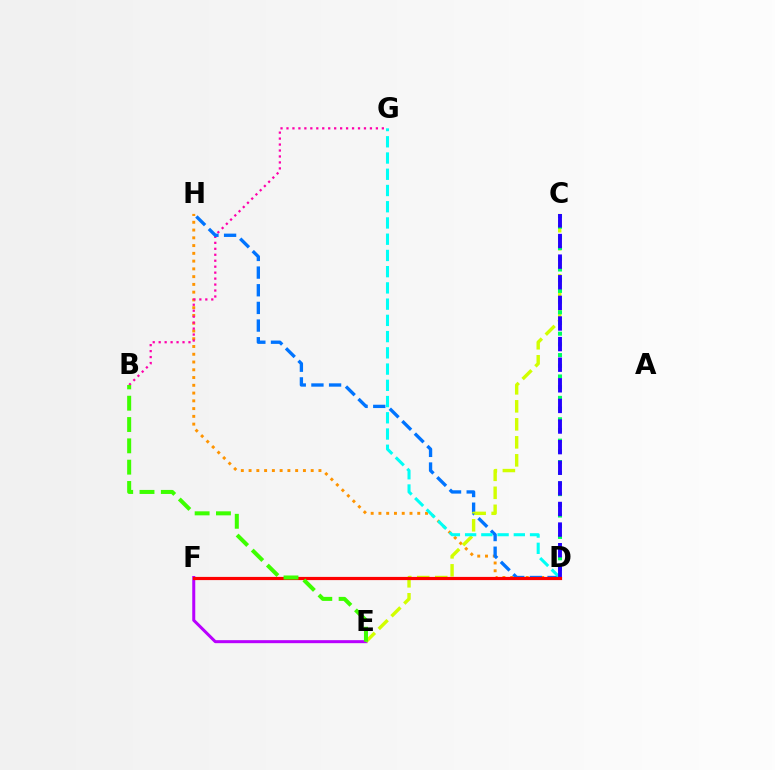{('D', 'H'): [{'color': '#ff9400', 'line_style': 'dotted', 'thickness': 2.11}, {'color': '#0074ff', 'line_style': 'dashed', 'thickness': 2.4}], ('E', 'F'): [{'color': '#b900ff', 'line_style': 'solid', 'thickness': 2.17}], ('B', 'G'): [{'color': '#ff00ac', 'line_style': 'dotted', 'thickness': 1.62}], ('C', 'E'): [{'color': '#d1ff00', 'line_style': 'dashed', 'thickness': 2.45}], ('C', 'D'): [{'color': '#00ff5c', 'line_style': 'dotted', 'thickness': 2.91}, {'color': '#2500ff', 'line_style': 'dashed', 'thickness': 2.8}], ('D', 'G'): [{'color': '#00fff6', 'line_style': 'dashed', 'thickness': 2.21}], ('D', 'F'): [{'color': '#ff0000', 'line_style': 'solid', 'thickness': 2.3}], ('B', 'E'): [{'color': '#3dff00', 'line_style': 'dashed', 'thickness': 2.9}]}